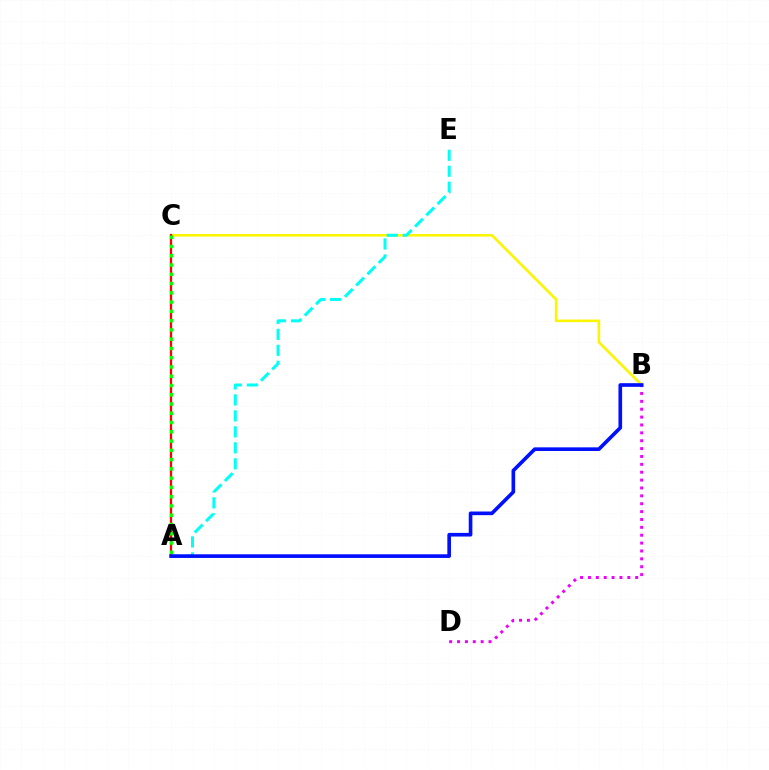{('B', 'C'): [{'color': '#fcf500', 'line_style': 'solid', 'thickness': 1.87}], ('A', 'E'): [{'color': '#00fff6', 'line_style': 'dashed', 'thickness': 2.17}], ('B', 'D'): [{'color': '#ee00ff', 'line_style': 'dotted', 'thickness': 2.14}], ('A', 'C'): [{'color': '#ff0000', 'line_style': 'solid', 'thickness': 1.63}, {'color': '#08ff00', 'line_style': 'dotted', 'thickness': 2.52}], ('A', 'B'): [{'color': '#0010ff', 'line_style': 'solid', 'thickness': 2.62}]}